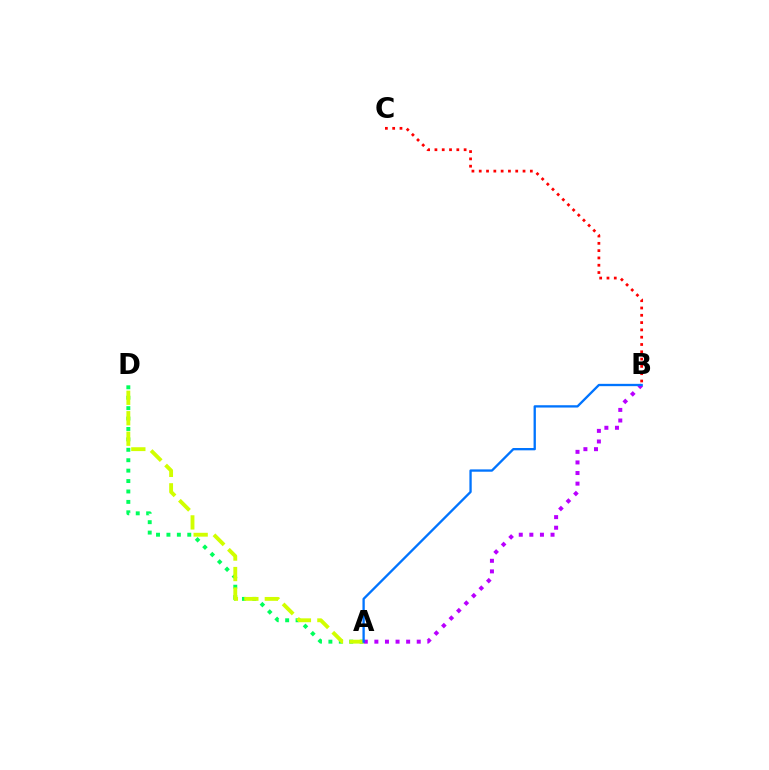{('A', 'D'): [{'color': '#00ff5c', 'line_style': 'dotted', 'thickness': 2.83}, {'color': '#d1ff00', 'line_style': 'dashed', 'thickness': 2.78}], ('A', 'B'): [{'color': '#b900ff', 'line_style': 'dotted', 'thickness': 2.88}, {'color': '#0074ff', 'line_style': 'solid', 'thickness': 1.67}], ('B', 'C'): [{'color': '#ff0000', 'line_style': 'dotted', 'thickness': 1.98}]}